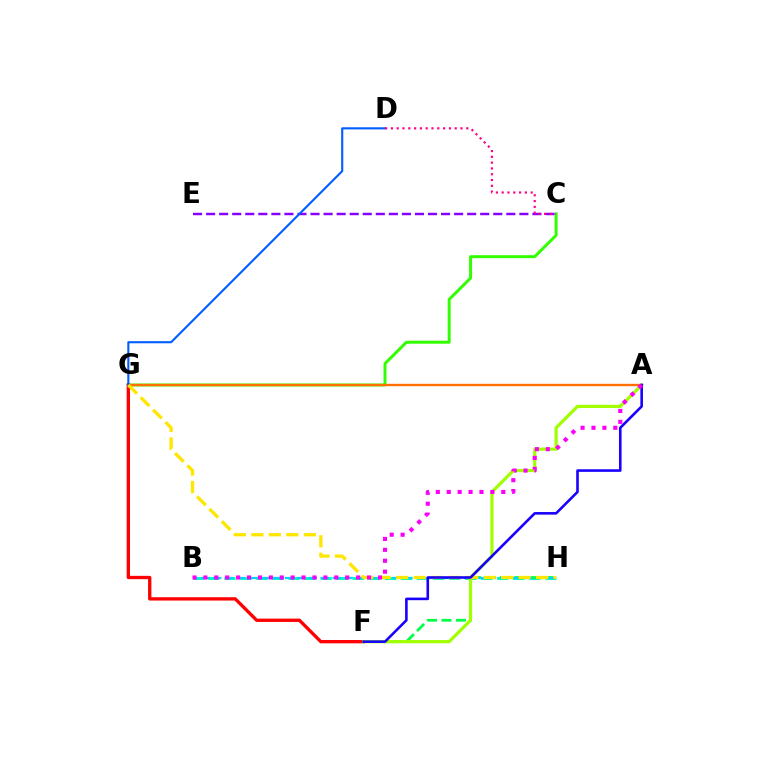{('B', 'H'): [{'color': '#00ffbb', 'line_style': 'dashed', 'thickness': 2.18}, {'color': '#00d3ff', 'line_style': 'dashed', 'thickness': 1.62}], ('C', 'G'): [{'color': '#31ff00', 'line_style': 'solid', 'thickness': 2.14}], ('A', 'G'): [{'color': '#ff7000', 'line_style': 'solid', 'thickness': 1.71}], ('F', 'G'): [{'color': '#ff0000', 'line_style': 'solid', 'thickness': 2.39}], ('F', 'H'): [{'color': '#00ff45', 'line_style': 'dashed', 'thickness': 1.96}], ('C', 'E'): [{'color': '#8a00ff', 'line_style': 'dashed', 'thickness': 1.77}], ('D', 'G'): [{'color': '#005dff', 'line_style': 'solid', 'thickness': 1.52}], ('A', 'F'): [{'color': '#a2ff00', 'line_style': 'solid', 'thickness': 2.3}, {'color': '#1900ff', 'line_style': 'solid', 'thickness': 1.87}], ('C', 'D'): [{'color': '#ff0088', 'line_style': 'dotted', 'thickness': 1.58}], ('G', 'H'): [{'color': '#ffe600', 'line_style': 'dashed', 'thickness': 2.38}], ('A', 'B'): [{'color': '#fa00f9', 'line_style': 'dotted', 'thickness': 2.96}]}